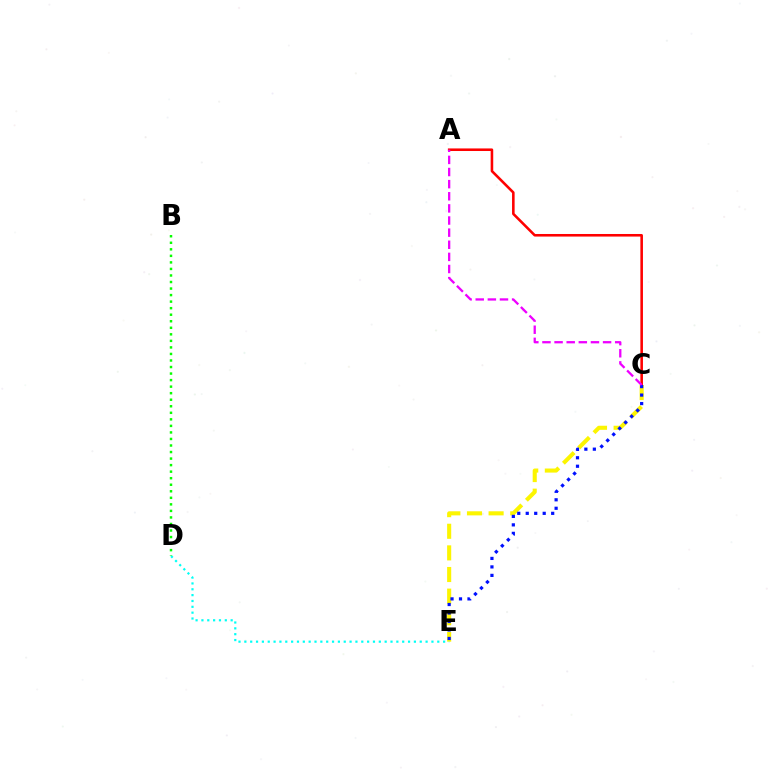{('C', 'E'): [{'color': '#fcf500', 'line_style': 'dashed', 'thickness': 2.94}, {'color': '#0010ff', 'line_style': 'dotted', 'thickness': 2.3}], ('D', 'E'): [{'color': '#00fff6', 'line_style': 'dotted', 'thickness': 1.59}], ('A', 'C'): [{'color': '#ff0000', 'line_style': 'solid', 'thickness': 1.86}, {'color': '#ee00ff', 'line_style': 'dashed', 'thickness': 1.65}], ('B', 'D'): [{'color': '#08ff00', 'line_style': 'dotted', 'thickness': 1.78}]}